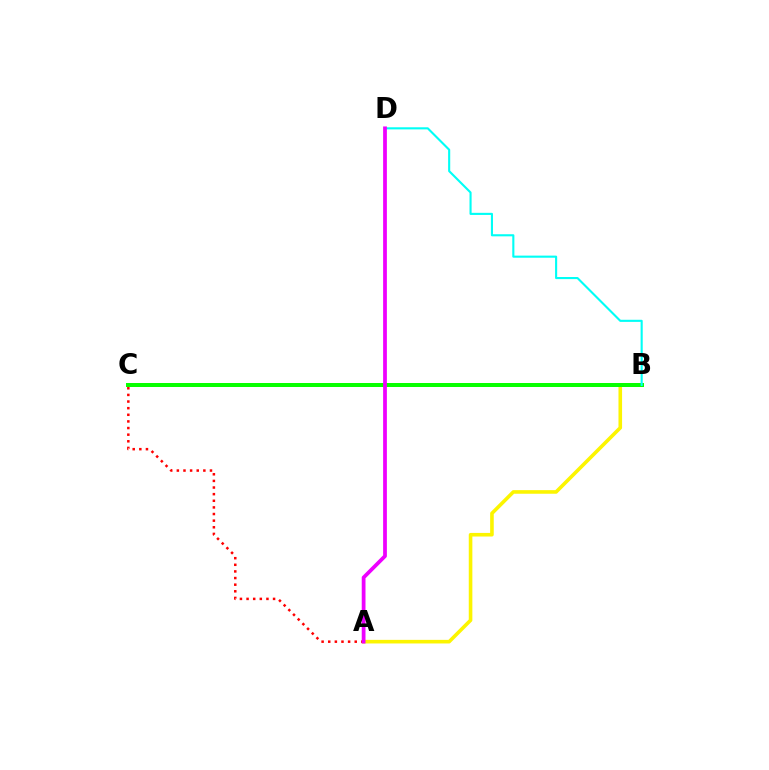{('B', 'C'): [{'color': '#0010ff', 'line_style': 'dotted', 'thickness': 1.87}, {'color': '#08ff00', 'line_style': 'solid', 'thickness': 2.87}], ('A', 'B'): [{'color': '#fcf500', 'line_style': 'solid', 'thickness': 2.59}], ('A', 'C'): [{'color': '#ff0000', 'line_style': 'dotted', 'thickness': 1.8}], ('B', 'D'): [{'color': '#00fff6', 'line_style': 'solid', 'thickness': 1.52}], ('A', 'D'): [{'color': '#ee00ff', 'line_style': 'solid', 'thickness': 2.71}]}